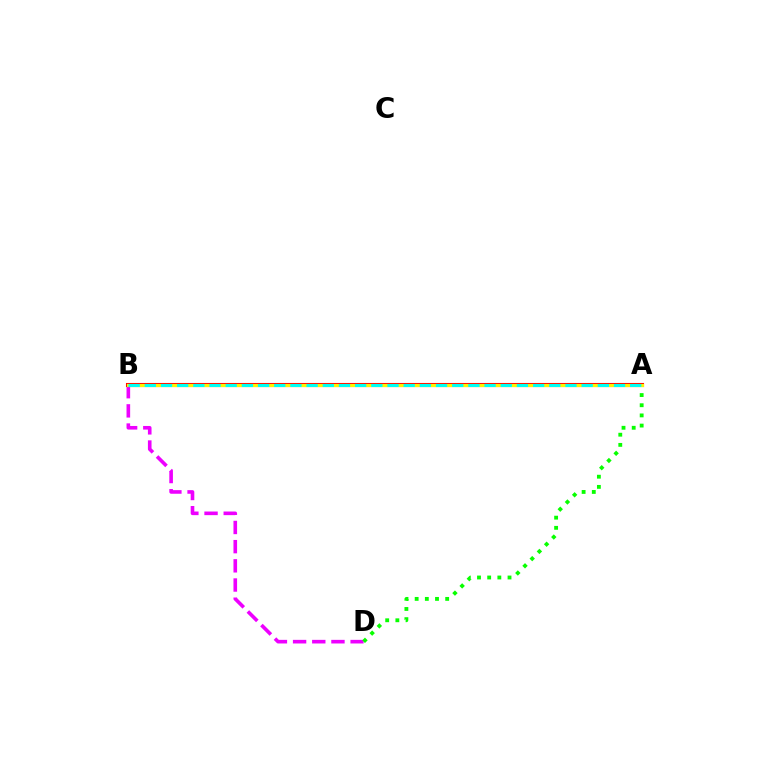{('B', 'D'): [{'color': '#ee00ff', 'line_style': 'dashed', 'thickness': 2.61}], ('A', 'B'): [{'color': '#0010ff', 'line_style': 'solid', 'thickness': 2.82}, {'color': '#ff0000', 'line_style': 'solid', 'thickness': 2.93}, {'color': '#fcf500', 'line_style': 'solid', 'thickness': 2.29}, {'color': '#00fff6', 'line_style': 'dashed', 'thickness': 2.2}], ('A', 'D'): [{'color': '#08ff00', 'line_style': 'dotted', 'thickness': 2.76}]}